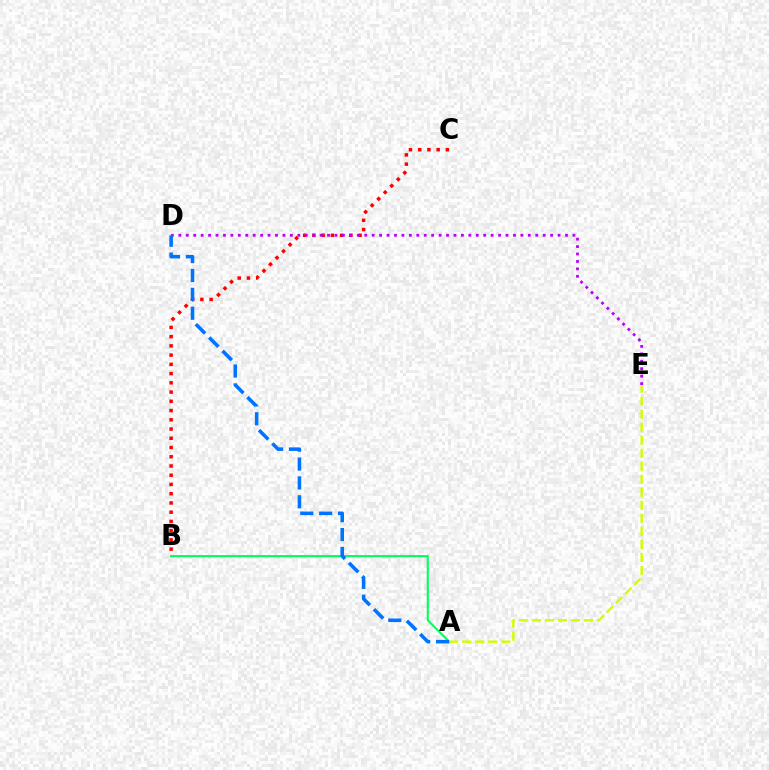{('B', 'C'): [{'color': '#ff0000', 'line_style': 'dotted', 'thickness': 2.51}], ('D', 'E'): [{'color': '#b900ff', 'line_style': 'dotted', 'thickness': 2.02}], ('A', 'B'): [{'color': '#00ff5c', 'line_style': 'solid', 'thickness': 1.51}], ('A', 'E'): [{'color': '#d1ff00', 'line_style': 'dashed', 'thickness': 1.77}], ('A', 'D'): [{'color': '#0074ff', 'line_style': 'dashed', 'thickness': 2.56}]}